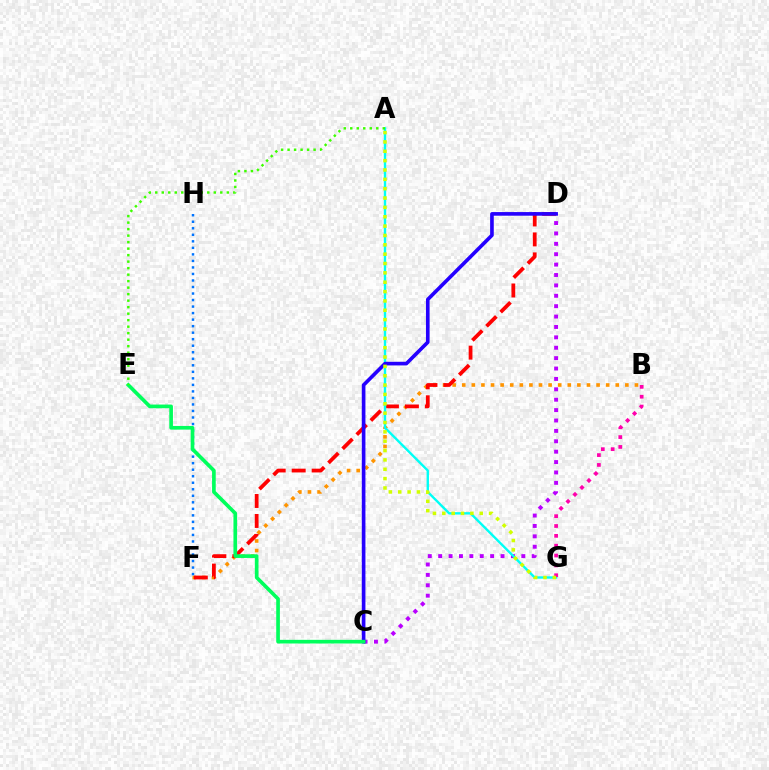{('B', 'F'): [{'color': '#ff9400', 'line_style': 'dotted', 'thickness': 2.61}], ('C', 'D'): [{'color': '#b900ff', 'line_style': 'dotted', 'thickness': 2.82}, {'color': '#2500ff', 'line_style': 'solid', 'thickness': 2.62}], ('D', 'F'): [{'color': '#ff0000', 'line_style': 'dashed', 'thickness': 2.71}], ('A', 'G'): [{'color': '#00fff6', 'line_style': 'solid', 'thickness': 1.71}, {'color': '#d1ff00', 'line_style': 'dotted', 'thickness': 2.54}], ('F', 'H'): [{'color': '#0074ff', 'line_style': 'dotted', 'thickness': 1.77}], ('B', 'G'): [{'color': '#ff00ac', 'line_style': 'dotted', 'thickness': 2.68}], ('C', 'E'): [{'color': '#00ff5c', 'line_style': 'solid', 'thickness': 2.64}], ('A', 'E'): [{'color': '#3dff00', 'line_style': 'dotted', 'thickness': 1.77}]}